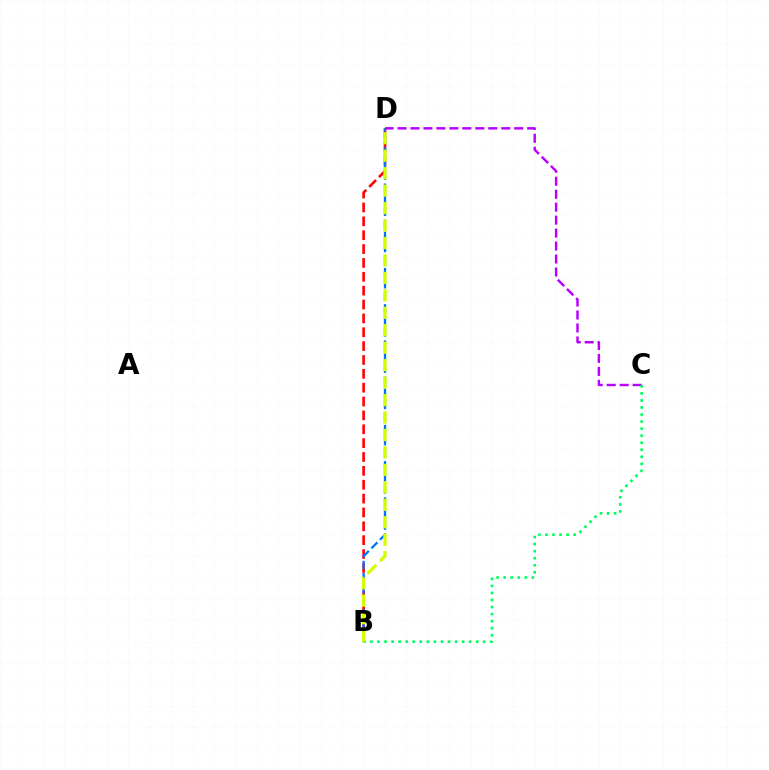{('C', 'D'): [{'color': '#b900ff', 'line_style': 'dashed', 'thickness': 1.76}], ('B', 'D'): [{'color': '#ff0000', 'line_style': 'dashed', 'thickness': 1.88}, {'color': '#0074ff', 'line_style': 'dashed', 'thickness': 1.64}, {'color': '#d1ff00', 'line_style': 'dashed', 'thickness': 2.37}], ('B', 'C'): [{'color': '#00ff5c', 'line_style': 'dotted', 'thickness': 1.92}]}